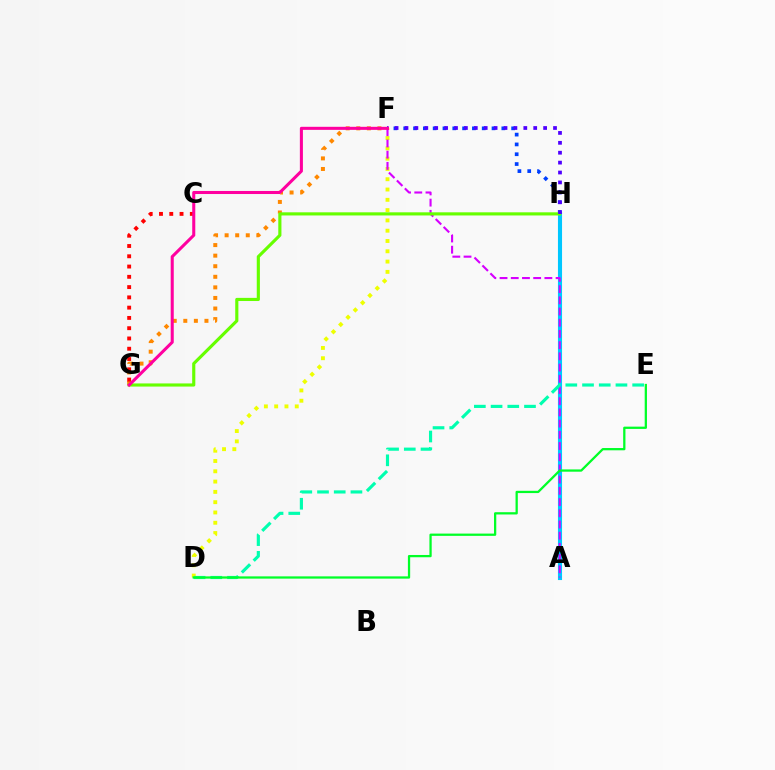{('D', 'F'): [{'color': '#eeff00', 'line_style': 'dotted', 'thickness': 2.8}], ('A', 'H'): [{'color': '#00c7ff', 'line_style': 'solid', 'thickness': 2.95}], ('F', 'G'): [{'color': '#ff8800', 'line_style': 'dotted', 'thickness': 2.87}, {'color': '#ff00a0', 'line_style': 'solid', 'thickness': 2.2}], ('A', 'F'): [{'color': '#d600ff', 'line_style': 'dashed', 'thickness': 1.52}], ('D', 'E'): [{'color': '#00ffaf', 'line_style': 'dashed', 'thickness': 2.27}, {'color': '#00ff27', 'line_style': 'solid', 'thickness': 1.63}], ('F', 'H'): [{'color': '#003fff', 'line_style': 'dotted', 'thickness': 2.67}, {'color': '#4f00ff', 'line_style': 'dotted', 'thickness': 2.69}], ('G', 'H'): [{'color': '#66ff00', 'line_style': 'solid', 'thickness': 2.26}], ('C', 'G'): [{'color': '#ff0000', 'line_style': 'dotted', 'thickness': 2.79}]}